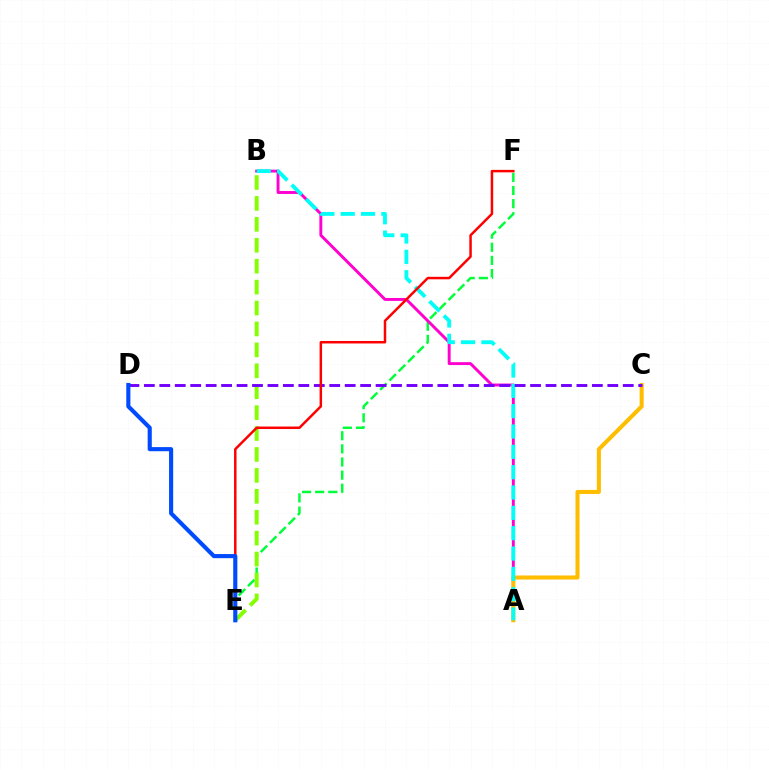{('E', 'F'): [{'color': '#00ff39', 'line_style': 'dashed', 'thickness': 1.78}, {'color': '#ff0000', 'line_style': 'solid', 'thickness': 1.79}], ('B', 'E'): [{'color': '#84ff00', 'line_style': 'dashed', 'thickness': 2.84}], ('A', 'B'): [{'color': '#ff00cf', 'line_style': 'solid', 'thickness': 2.1}, {'color': '#00fff6', 'line_style': 'dashed', 'thickness': 2.76}], ('A', 'C'): [{'color': '#ffbd00', 'line_style': 'solid', 'thickness': 2.92}], ('C', 'D'): [{'color': '#7200ff', 'line_style': 'dashed', 'thickness': 2.1}], ('D', 'E'): [{'color': '#004bff', 'line_style': 'solid', 'thickness': 2.96}]}